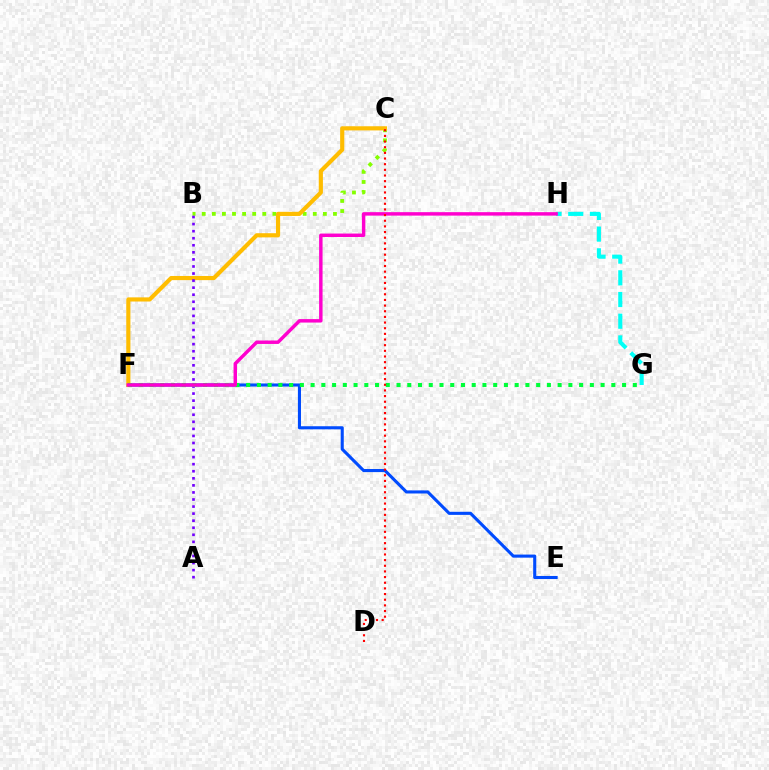{('E', 'F'): [{'color': '#004bff', 'line_style': 'solid', 'thickness': 2.22}], ('B', 'C'): [{'color': '#84ff00', 'line_style': 'dotted', 'thickness': 2.74}], ('G', 'H'): [{'color': '#00fff6', 'line_style': 'dashed', 'thickness': 2.95}], ('C', 'F'): [{'color': '#ffbd00', 'line_style': 'solid', 'thickness': 2.99}], ('A', 'B'): [{'color': '#7200ff', 'line_style': 'dotted', 'thickness': 1.92}], ('F', 'G'): [{'color': '#00ff39', 'line_style': 'dotted', 'thickness': 2.92}], ('F', 'H'): [{'color': '#ff00cf', 'line_style': 'solid', 'thickness': 2.48}], ('C', 'D'): [{'color': '#ff0000', 'line_style': 'dotted', 'thickness': 1.54}]}